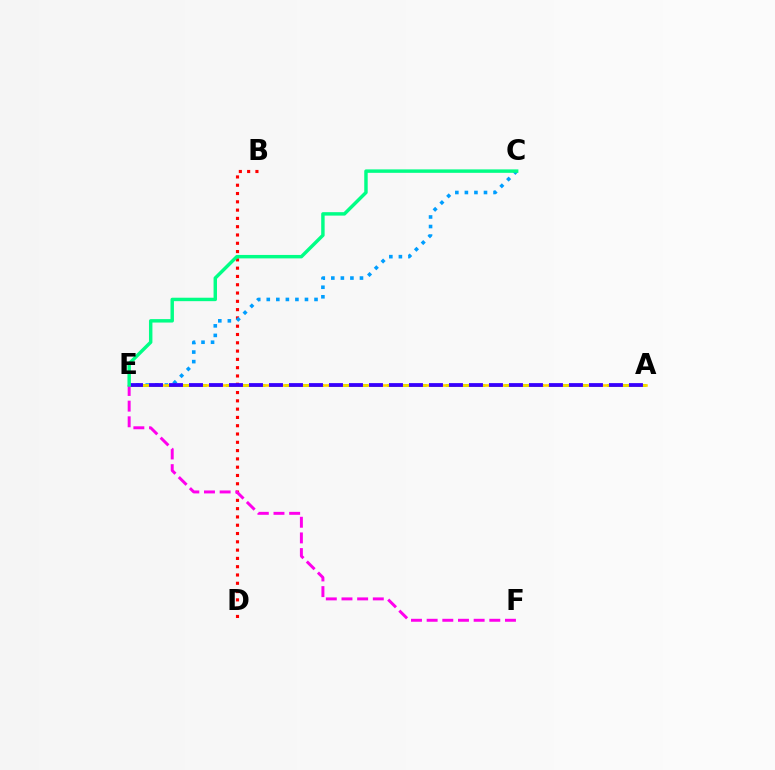{('B', 'D'): [{'color': '#ff0000', 'line_style': 'dotted', 'thickness': 2.25}], ('C', 'E'): [{'color': '#009eff', 'line_style': 'dotted', 'thickness': 2.59}, {'color': '#00ff86', 'line_style': 'solid', 'thickness': 2.48}], ('A', 'E'): [{'color': '#4fff00', 'line_style': 'dashed', 'thickness': 1.99}, {'color': '#ffd500', 'line_style': 'solid', 'thickness': 1.85}, {'color': '#3700ff', 'line_style': 'dashed', 'thickness': 2.72}], ('E', 'F'): [{'color': '#ff00ed', 'line_style': 'dashed', 'thickness': 2.13}]}